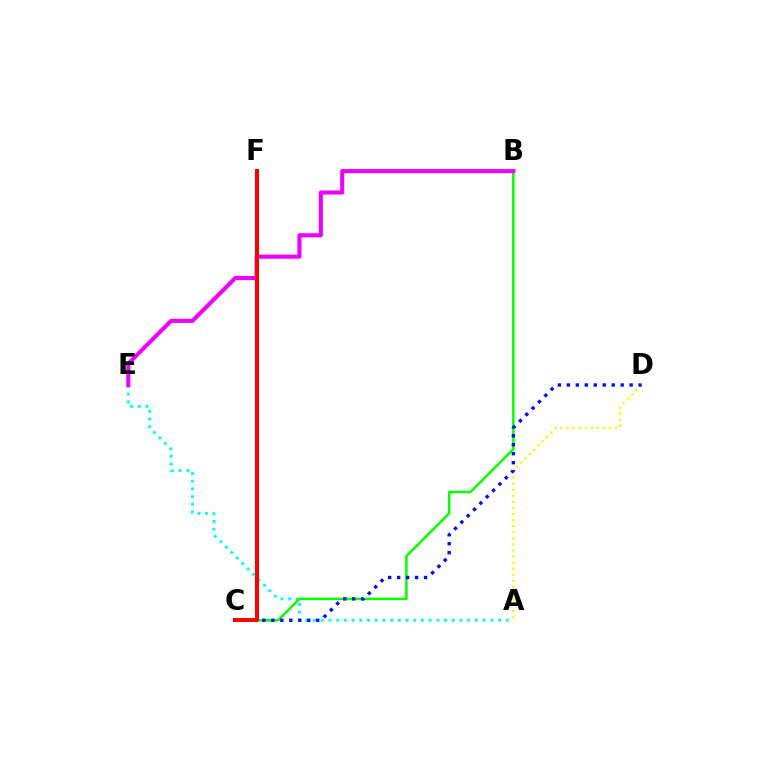{('A', 'D'): [{'color': '#fcf500', 'line_style': 'dotted', 'thickness': 1.65}], ('A', 'E'): [{'color': '#00fff6', 'line_style': 'dotted', 'thickness': 2.09}], ('B', 'C'): [{'color': '#08ff00', 'line_style': 'solid', 'thickness': 1.81}], ('C', 'D'): [{'color': '#0010ff', 'line_style': 'dotted', 'thickness': 2.44}], ('B', 'E'): [{'color': '#ee00ff', 'line_style': 'solid', 'thickness': 2.95}], ('C', 'F'): [{'color': '#ff0000', 'line_style': 'solid', 'thickness': 2.92}]}